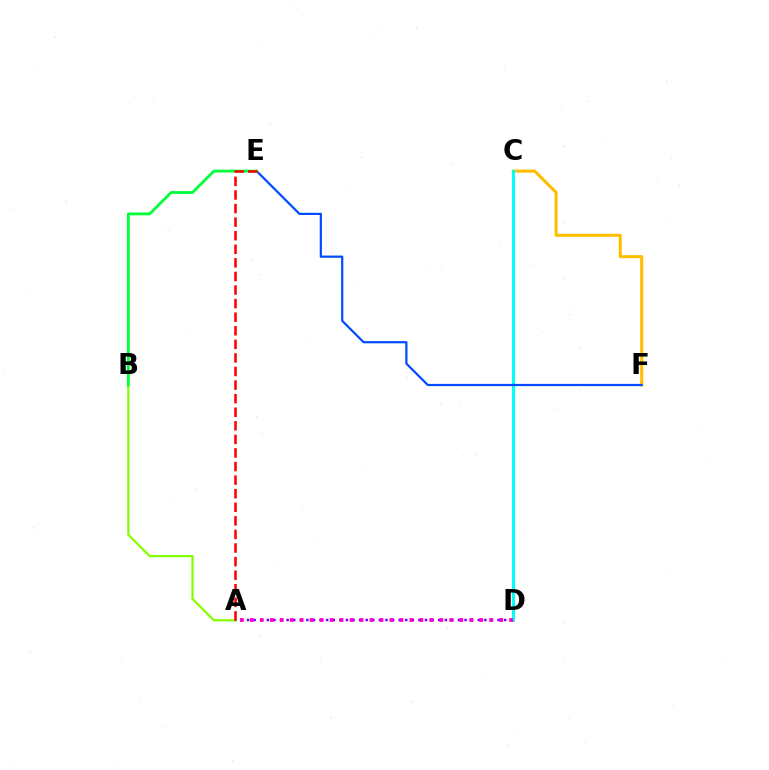{('A', 'B'): [{'color': '#84ff00', 'line_style': 'solid', 'thickness': 1.62}], ('A', 'D'): [{'color': '#7200ff', 'line_style': 'dotted', 'thickness': 1.79}, {'color': '#ff00cf', 'line_style': 'dotted', 'thickness': 2.71}], ('C', 'F'): [{'color': '#ffbd00', 'line_style': 'solid', 'thickness': 2.19}], ('C', 'D'): [{'color': '#00fff6', 'line_style': 'solid', 'thickness': 2.16}], ('E', 'F'): [{'color': '#004bff', 'line_style': 'solid', 'thickness': 1.59}], ('B', 'E'): [{'color': '#00ff39', 'line_style': 'solid', 'thickness': 2.03}], ('A', 'E'): [{'color': '#ff0000', 'line_style': 'dashed', 'thickness': 1.84}]}